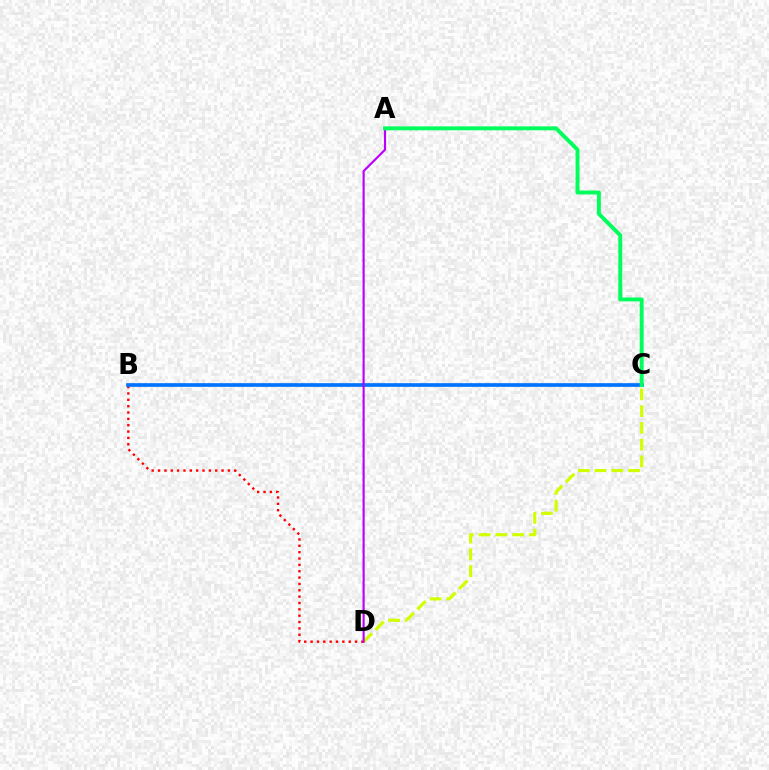{('B', 'D'): [{'color': '#ff0000', 'line_style': 'dotted', 'thickness': 1.73}], ('B', 'C'): [{'color': '#0074ff', 'line_style': 'solid', 'thickness': 2.65}], ('C', 'D'): [{'color': '#d1ff00', 'line_style': 'dashed', 'thickness': 2.28}], ('A', 'D'): [{'color': '#b900ff', 'line_style': 'solid', 'thickness': 1.54}], ('A', 'C'): [{'color': '#00ff5c', 'line_style': 'solid', 'thickness': 2.83}]}